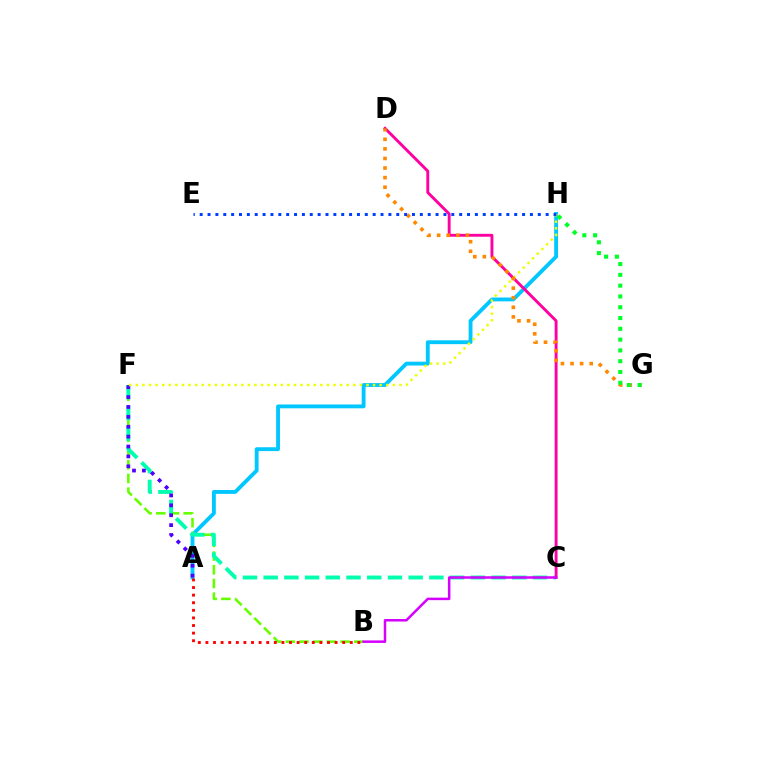{('A', 'H'): [{'color': '#00c7ff', 'line_style': 'solid', 'thickness': 2.77}], ('B', 'F'): [{'color': '#66ff00', 'line_style': 'dashed', 'thickness': 1.86}], ('C', 'F'): [{'color': '#00ffaf', 'line_style': 'dashed', 'thickness': 2.81}], ('C', 'D'): [{'color': '#ff00a0', 'line_style': 'solid', 'thickness': 2.08}], ('A', 'F'): [{'color': '#4f00ff', 'line_style': 'dotted', 'thickness': 2.69}], ('F', 'H'): [{'color': '#eeff00', 'line_style': 'dotted', 'thickness': 1.79}], ('B', 'C'): [{'color': '#d600ff', 'line_style': 'solid', 'thickness': 1.81}], ('A', 'B'): [{'color': '#ff0000', 'line_style': 'dotted', 'thickness': 2.06}], ('D', 'G'): [{'color': '#ff8800', 'line_style': 'dotted', 'thickness': 2.6}], ('G', 'H'): [{'color': '#00ff27', 'line_style': 'dotted', 'thickness': 2.93}], ('E', 'H'): [{'color': '#003fff', 'line_style': 'dotted', 'thickness': 2.14}]}